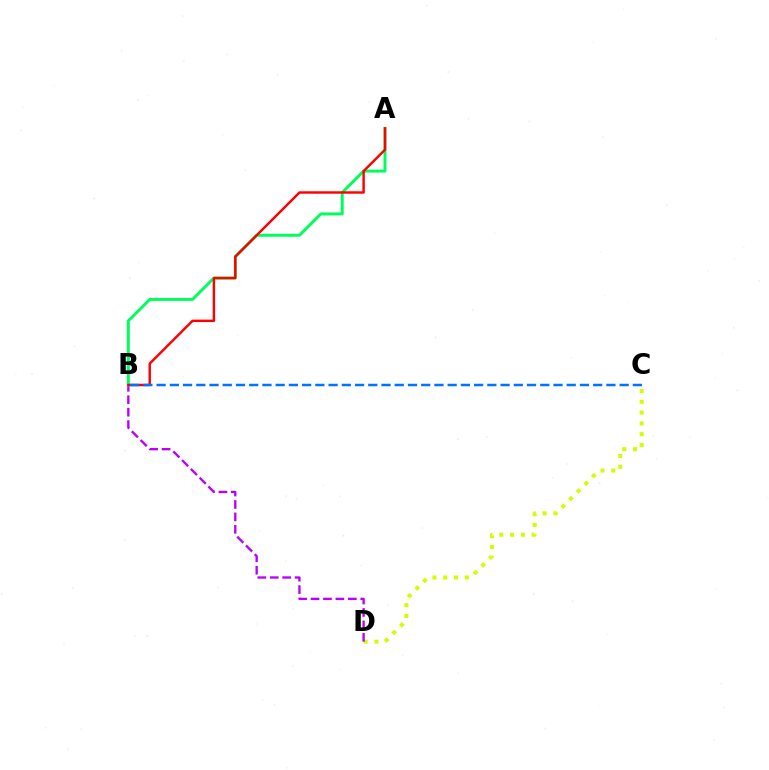{('C', 'D'): [{'color': '#d1ff00', 'line_style': 'dotted', 'thickness': 2.93}], ('B', 'D'): [{'color': '#b900ff', 'line_style': 'dashed', 'thickness': 1.69}], ('A', 'B'): [{'color': '#00ff5c', 'line_style': 'solid', 'thickness': 2.13}, {'color': '#ff0000', 'line_style': 'solid', 'thickness': 1.75}], ('B', 'C'): [{'color': '#0074ff', 'line_style': 'dashed', 'thickness': 1.8}]}